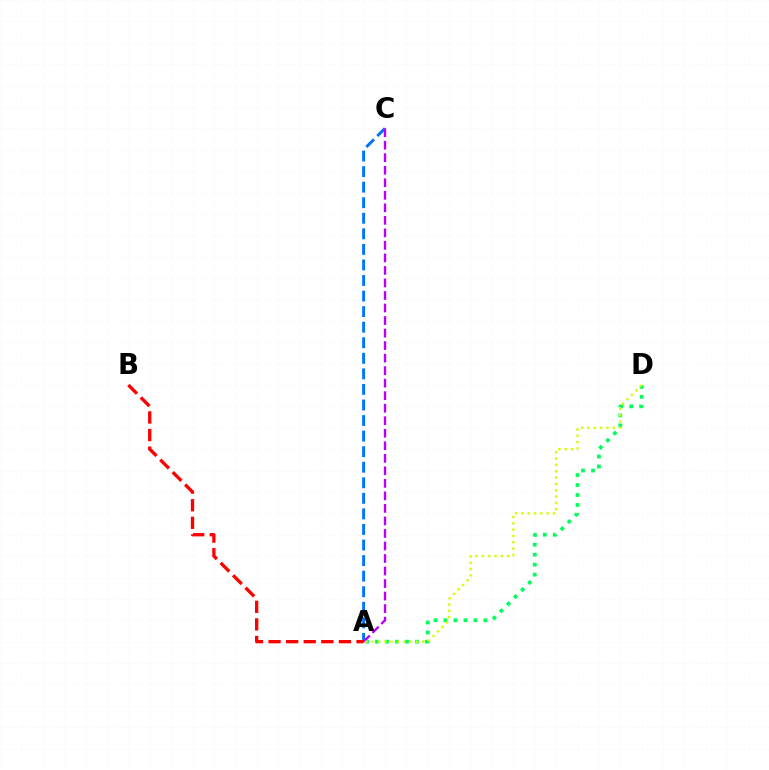{('A', 'D'): [{'color': '#00ff5c', 'line_style': 'dotted', 'thickness': 2.71}, {'color': '#d1ff00', 'line_style': 'dotted', 'thickness': 1.72}], ('A', 'C'): [{'color': '#0074ff', 'line_style': 'dashed', 'thickness': 2.11}, {'color': '#b900ff', 'line_style': 'dashed', 'thickness': 1.7}], ('A', 'B'): [{'color': '#ff0000', 'line_style': 'dashed', 'thickness': 2.39}]}